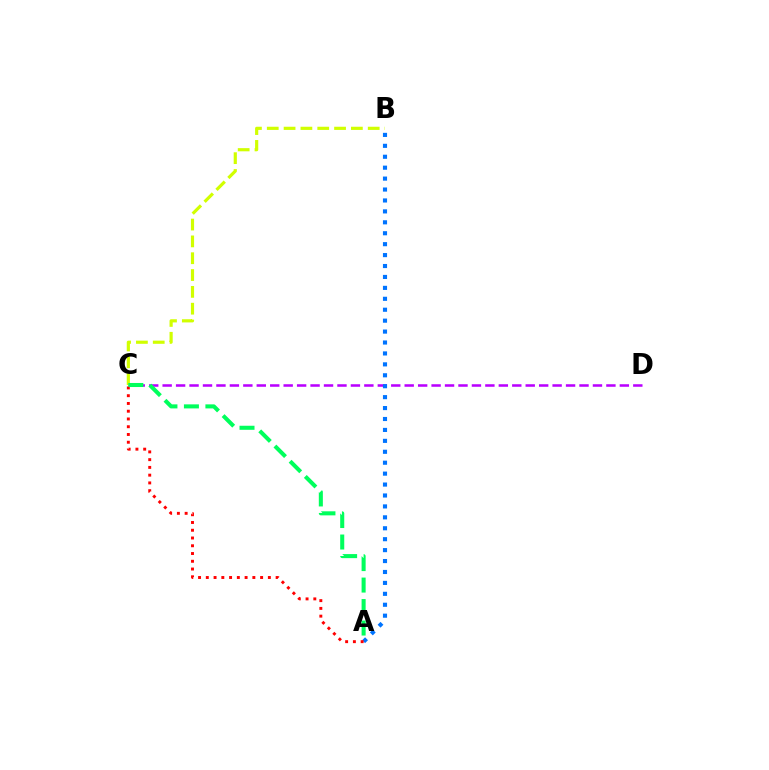{('C', 'D'): [{'color': '#b900ff', 'line_style': 'dashed', 'thickness': 1.83}], ('A', 'B'): [{'color': '#0074ff', 'line_style': 'dotted', 'thickness': 2.97}], ('B', 'C'): [{'color': '#d1ff00', 'line_style': 'dashed', 'thickness': 2.29}], ('A', 'C'): [{'color': '#ff0000', 'line_style': 'dotted', 'thickness': 2.11}, {'color': '#00ff5c', 'line_style': 'dashed', 'thickness': 2.92}]}